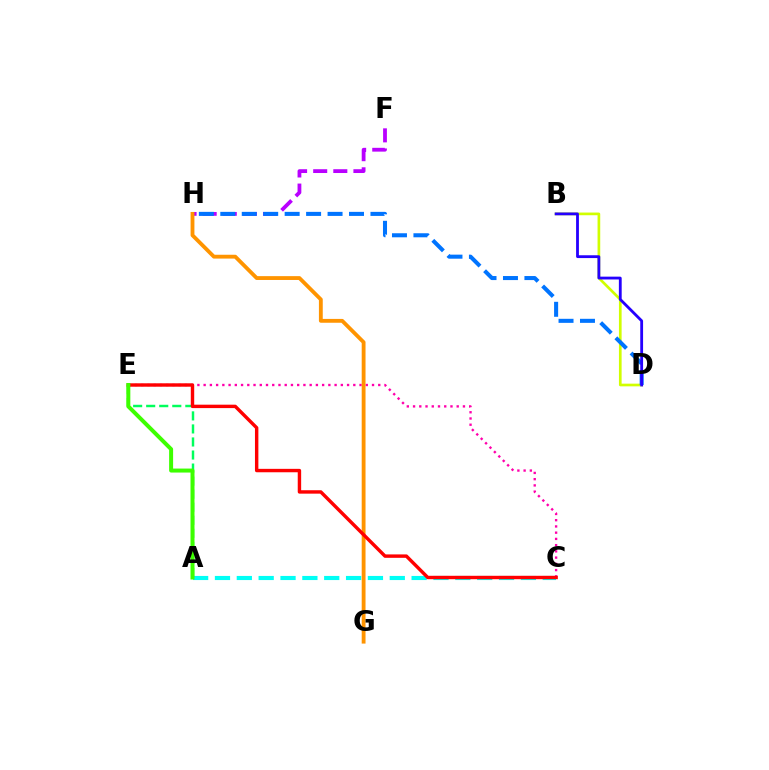{('A', 'C'): [{'color': '#00fff6', 'line_style': 'dashed', 'thickness': 2.97}], ('F', 'H'): [{'color': '#b900ff', 'line_style': 'dashed', 'thickness': 2.73}], ('C', 'E'): [{'color': '#ff00ac', 'line_style': 'dotted', 'thickness': 1.69}, {'color': '#ff0000', 'line_style': 'solid', 'thickness': 2.46}], ('A', 'E'): [{'color': '#00ff5c', 'line_style': 'dashed', 'thickness': 1.77}, {'color': '#3dff00', 'line_style': 'solid', 'thickness': 2.87}], ('B', 'D'): [{'color': '#d1ff00', 'line_style': 'solid', 'thickness': 1.93}, {'color': '#2500ff', 'line_style': 'solid', 'thickness': 2.03}], ('G', 'H'): [{'color': '#ff9400', 'line_style': 'solid', 'thickness': 2.76}], ('D', 'H'): [{'color': '#0074ff', 'line_style': 'dashed', 'thickness': 2.91}]}